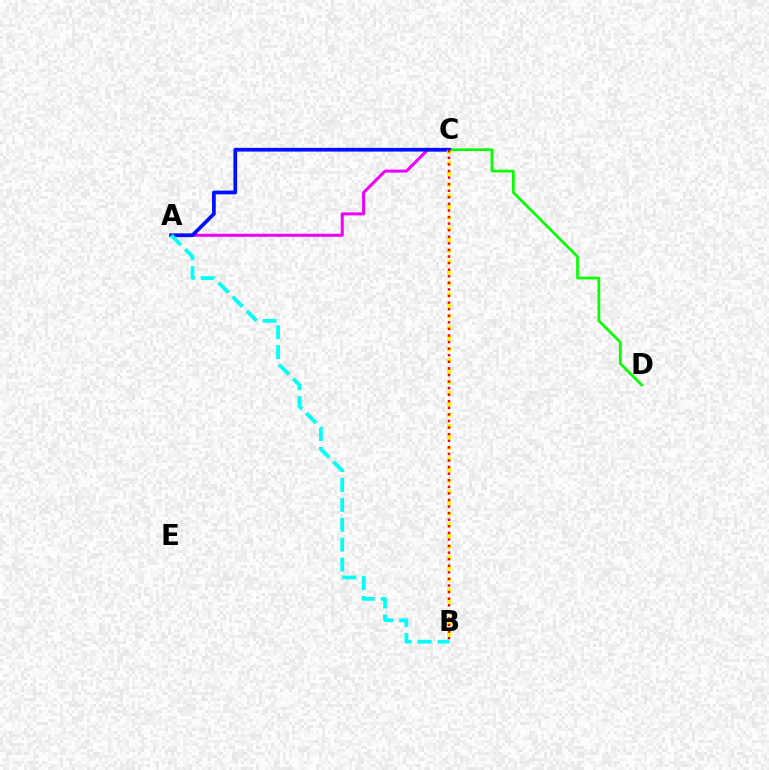{('A', 'C'): [{'color': '#ee00ff', 'line_style': 'solid', 'thickness': 2.17}, {'color': '#0010ff', 'line_style': 'solid', 'thickness': 2.68}], ('C', 'D'): [{'color': '#08ff00', 'line_style': 'solid', 'thickness': 1.95}], ('A', 'B'): [{'color': '#00fff6', 'line_style': 'dashed', 'thickness': 2.71}], ('B', 'C'): [{'color': '#fcf500', 'line_style': 'dotted', 'thickness': 2.98}, {'color': '#ff0000', 'line_style': 'dotted', 'thickness': 1.79}]}